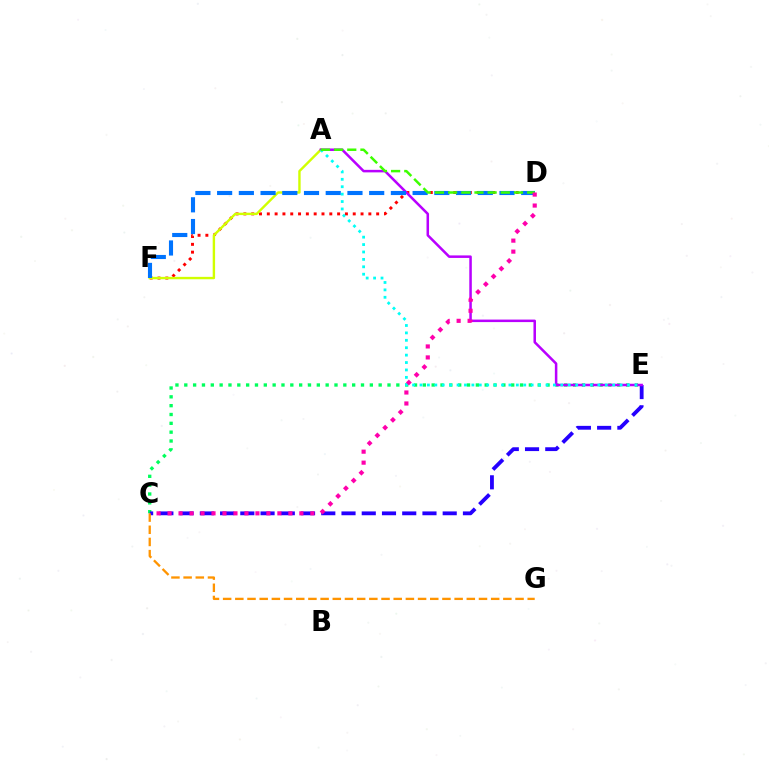{('D', 'F'): [{'color': '#ff0000', 'line_style': 'dotted', 'thickness': 2.12}, {'color': '#0074ff', 'line_style': 'dashed', 'thickness': 2.95}], ('C', 'E'): [{'color': '#00ff5c', 'line_style': 'dotted', 'thickness': 2.4}, {'color': '#2500ff', 'line_style': 'dashed', 'thickness': 2.75}], ('A', 'F'): [{'color': '#d1ff00', 'line_style': 'solid', 'thickness': 1.73}], ('A', 'E'): [{'color': '#b900ff', 'line_style': 'solid', 'thickness': 1.82}, {'color': '#00fff6', 'line_style': 'dotted', 'thickness': 2.01}], ('C', 'G'): [{'color': '#ff9400', 'line_style': 'dashed', 'thickness': 1.66}], ('A', 'D'): [{'color': '#3dff00', 'line_style': 'dashed', 'thickness': 1.79}], ('C', 'D'): [{'color': '#ff00ac', 'line_style': 'dotted', 'thickness': 2.98}]}